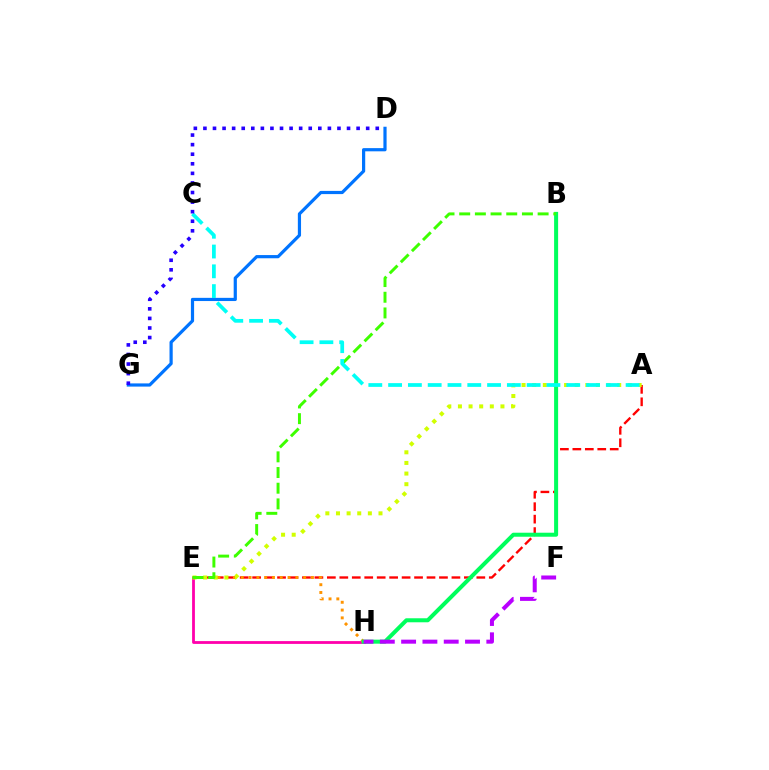{('E', 'H'): [{'color': '#ff00ac', 'line_style': 'solid', 'thickness': 2.01}, {'color': '#ff9400', 'line_style': 'dotted', 'thickness': 2.12}], ('D', 'G'): [{'color': '#0074ff', 'line_style': 'solid', 'thickness': 2.3}, {'color': '#2500ff', 'line_style': 'dotted', 'thickness': 2.6}], ('A', 'E'): [{'color': '#ff0000', 'line_style': 'dashed', 'thickness': 1.69}, {'color': '#d1ff00', 'line_style': 'dotted', 'thickness': 2.89}], ('B', 'H'): [{'color': '#00ff5c', 'line_style': 'solid', 'thickness': 2.89}], ('B', 'E'): [{'color': '#3dff00', 'line_style': 'dashed', 'thickness': 2.13}], ('A', 'C'): [{'color': '#00fff6', 'line_style': 'dashed', 'thickness': 2.69}], ('F', 'H'): [{'color': '#b900ff', 'line_style': 'dashed', 'thickness': 2.89}]}